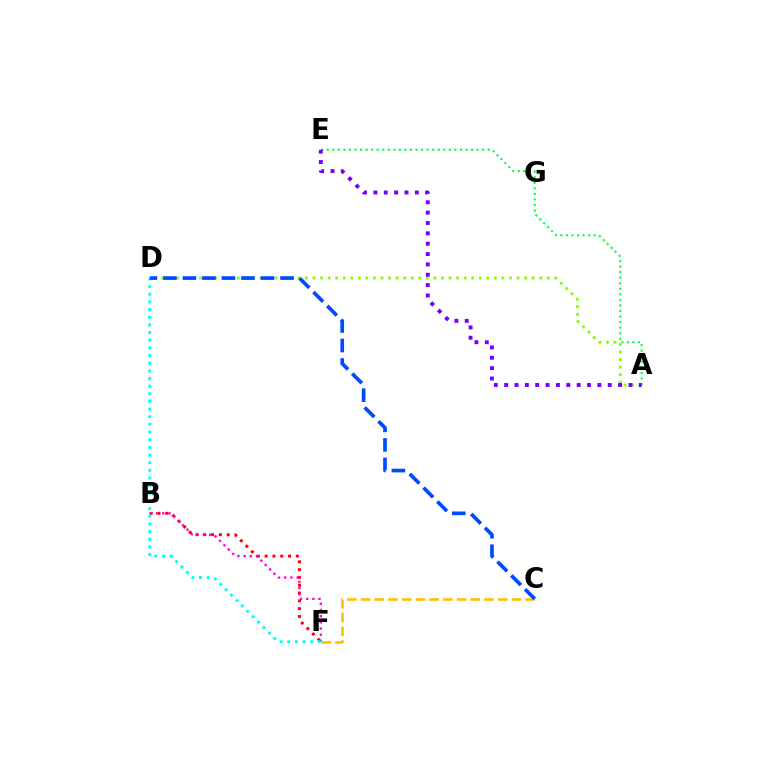{('B', 'F'): [{'color': '#ff0000', 'line_style': 'dotted', 'thickness': 2.12}, {'color': '#ff00cf', 'line_style': 'dotted', 'thickness': 1.68}], ('A', 'D'): [{'color': '#84ff00', 'line_style': 'dotted', 'thickness': 2.05}], ('C', 'F'): [{'color': '#ffbd00', 'line_style': 'dashed', 'thickness': 1.86}], ('A', 'E'): [{'color': '#00ff39', 'line_style': 'dotted', 'thickness': 1.51}, {'color': '#7200ff', 'line_style': 'dotted', 'thickness': 2.81}], ('D', 'F'): [{'color': '#00fff6', 'line_style': 'dotted', 'thickness': 2.08}], ('C', 'D'): [{'color': '#004bff', 'line_style': 'dashed', 'thickness': 2.65}]}